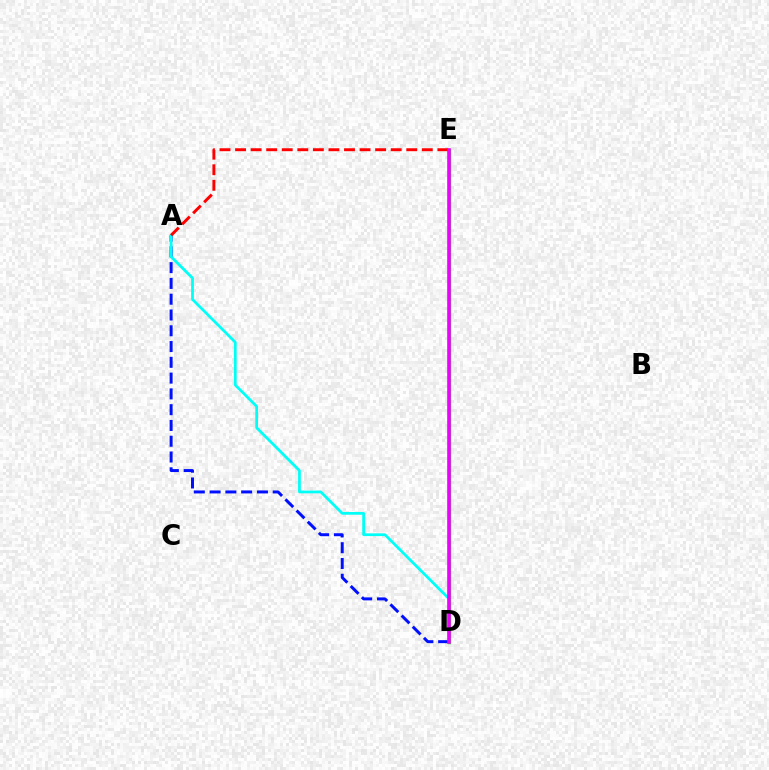{('A', 'D'): [{'color': '#0010ff', 'line_style': 'dashed', 'thickness': 2.14}, {'color': '#00fff6', 'line_style': 'solid', 'thickness': 1.98}], ('A', 'E'): [{'color': '#ff0000', 'line_style': 'dashed', 'thickness': 2.11}], ('D', 'E'): [{'color': '#fcf500', 'line_style': 'dashed', 'thickness': 2.01}, {'color': '#08ff00', 'line_style': 'solid', 'thickness': 2.4}, {'color': '#ee00ff', 'line_style': 'solid', 'thickness': 2.58}]}